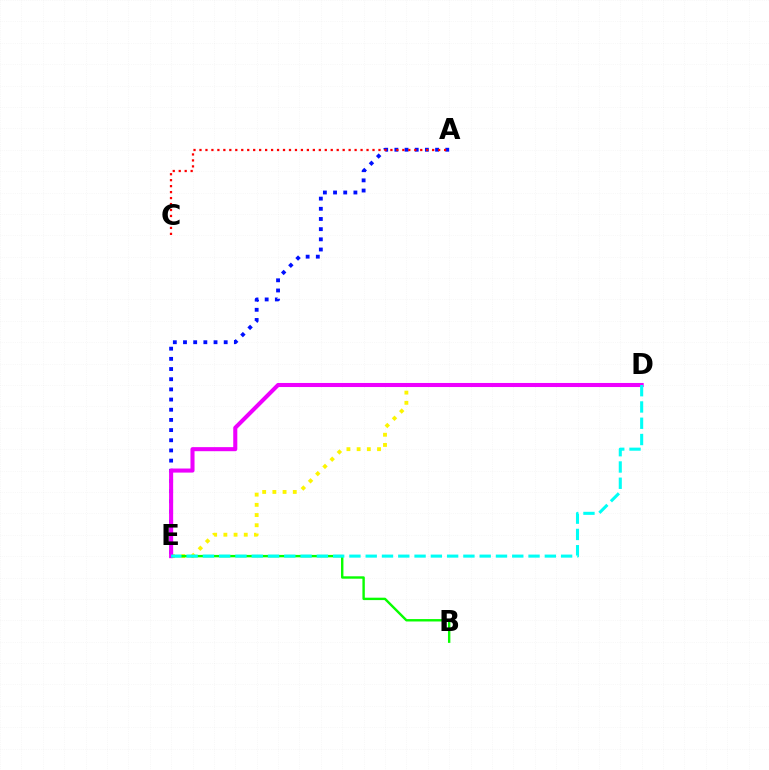{('D', 'E'): [{'color': '#fcf500', 'line_style': 'dotted', 'thickness': 2.77}, {'color': '#ee00ff', 'line_style': 'solid', 'thickness': 2.93}, {'color': '#00fff6', 'line_style': 'dashed', 'thickness': 2.21}], ('B', 'E'): [{'color': '#08ff00', 'line_style': 'solid', 'thickness': 1.73}], ('A', 'E'): [{'color': '#0010ff', 'line_style': 'dotted', 'thickness': 2.76}], ('A', 'C'): [{'color': '#ff0000', 'line_style': 'dotted', 'thickness': 1.62}]}